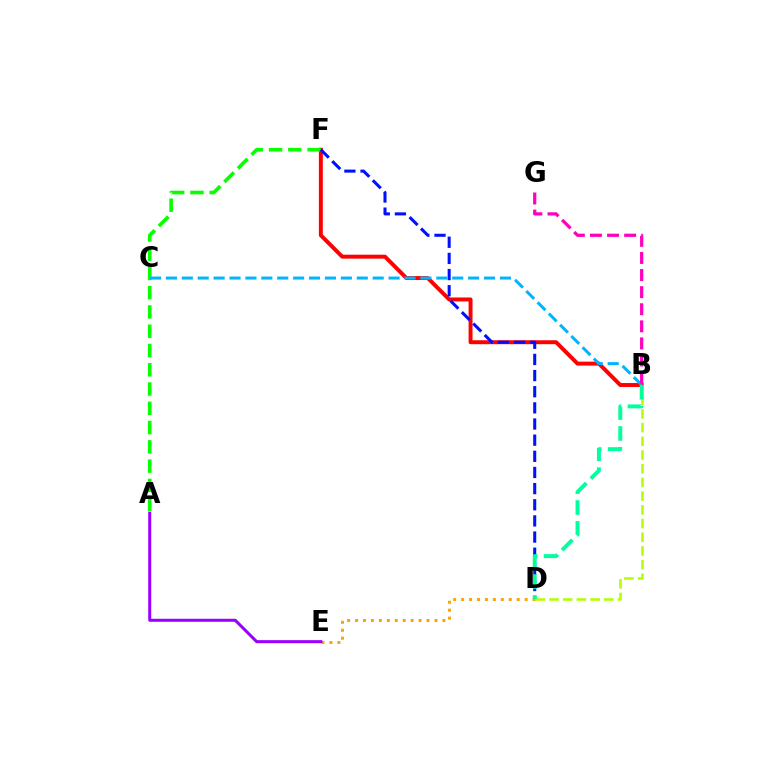{('B', 'F'): [{'color': '#ff0000', 'line_style': 'solid', 'thickness': 2.84}], ('A', 'F'): [{'color': '#08ff00', 'line_style': 'dashed', 'thickness': 2.62}], ('D', 'F'): [{'color': '#0010ff', 'line_style': 'dashed', 'thickness': 2.19}], ('B', 'D'): [{'color': '#b3ff00', 'line_style': 'dashed', 'thickness': 1.86}, {'color': '#00ff9d', 'line_style': 'dashed', 'thickness': 2.83}], ('B', 'C'): [{'color': '#00b5ff', 'line_style': 'dashed', 'thickness': 2.16}], ('B', 'G'): [{'color': '#ff00bd', 'line_style': 'dashed', 'thickness': 2.32}], ('D', 'E'): [{'color': '#ffa500', 'line_style': 'dotted', 'thickness': 2.16}], ('A', 'E'): [{'color': '#9b00ff', 'line_style': 'solid', 'thickness': 2.18}]}